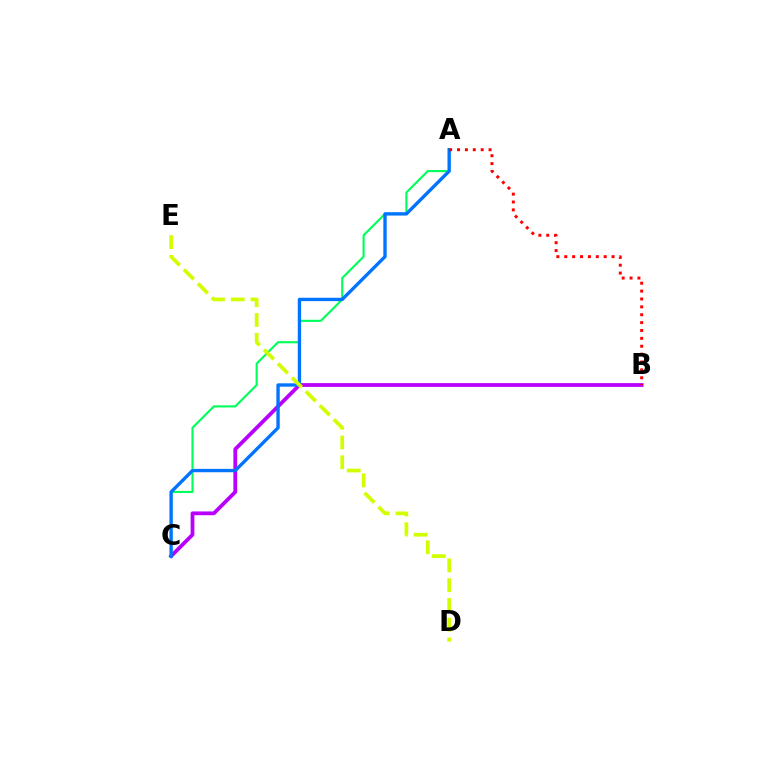{('B', 'C'): [{'color': '#b900ff', 'line_style': 'solid', 'thickness': 2.72}], ('A', 'C'): [{'color': '#00ff5c', 'line_style': 'solid', 'thickness': 1.54}, {'color': '#0074ff', 'line_style': 'solid', 'thickness': 2.41}], ('D', 'E'): [{'color': '#d1ff00', 'line_style': 'dashed', 'thickness': 2.68}], ('A', 'B'): [{'color': '#ff0000', 'line_style': 'dotted', 'thickness': 2.14}]}